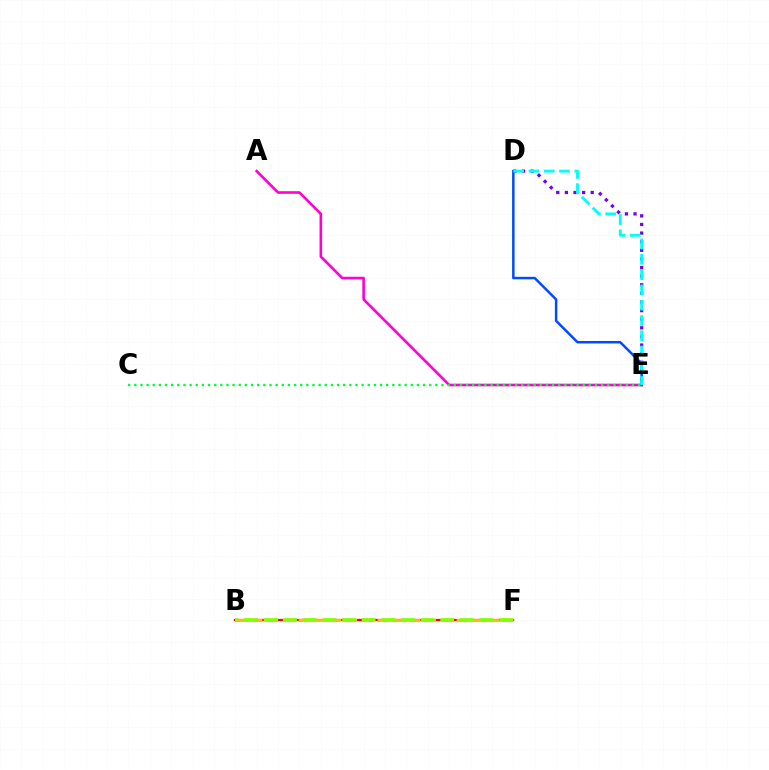{('B', 'F'): [{'color': '#ff0000', 'line_style': 'solid', 'thickness': 1.63}, {'color': '#ffbd00', 'line_style': 'dashed', 'thickness': 2.15}, {'color': '#84ff00', 'line_style': 'dashed', 'thickness': 2.67}], ('A', 'E'): [{'color': '#ff00cf', 'line_style': 'solid', 'thickness': 1.88}], ('D', 'E'): [{'color': '#7200ff', 'line_style': 'dotted', 'thickness': 2.34}, {'color': '#004bff', 'line_style': 'solid', 'thickness': 1.79}, {'color': '#00fff6', 'line_style': 'dashed', 'thickness': 2.08}], ('C', 'E'): [{'color': '#00ff39', 'line_style': 'dotted', 'thickness': 1.67}]}